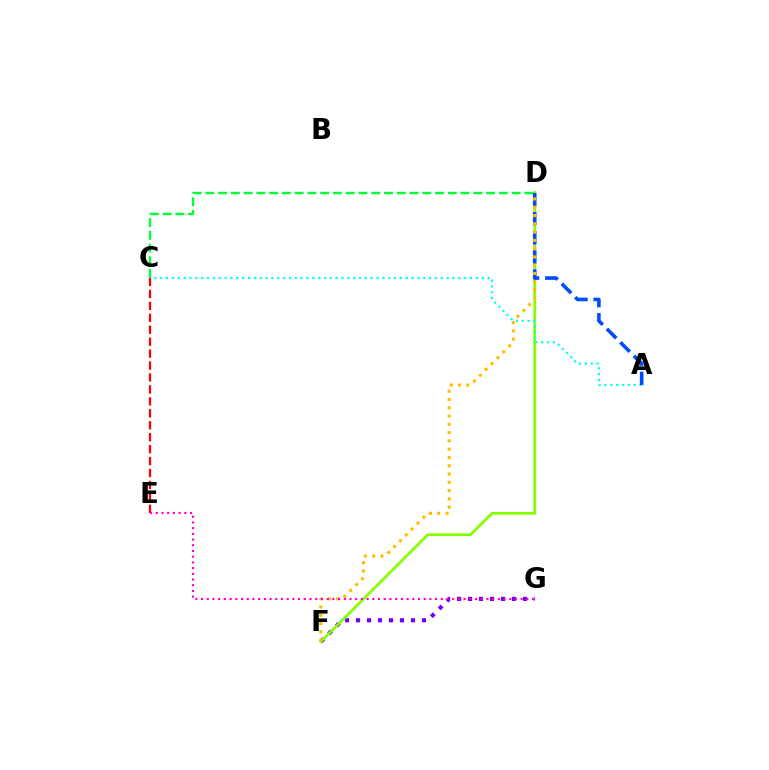{('F', 'G'): [{'color': '#7200ff', 'line_style': 'dotted', 'thickness': 2.99}], ('C', 'D'): [{'color': '#00ff39', 'line_style': 'dashed', 'thickness': 1.73}], ('D', 'F'): [{'color': '#84ff00', 'line_style': 'solid', 'thickness': 1.98}, {'color': '#ffbd00', 'line_style': 'dotted', 'thickness': 2.25}], ('A', 'C'): [{'color': '#00fff6', 'line_style': 'dotted', 'thickness': 1.59}], ('A', 'D'): [{'color': '#004bff', 'line_style': 'dashed', 'thickness': 2.59}], ('C', 'E'): [{'color': '#ff0000', 'line_style': 'dashed', 'thickness': 1.62}], ('E', 'G'): [{'color': '#ff00cf', 'line_style': 'dotted', 'thickness': 1.55}]}